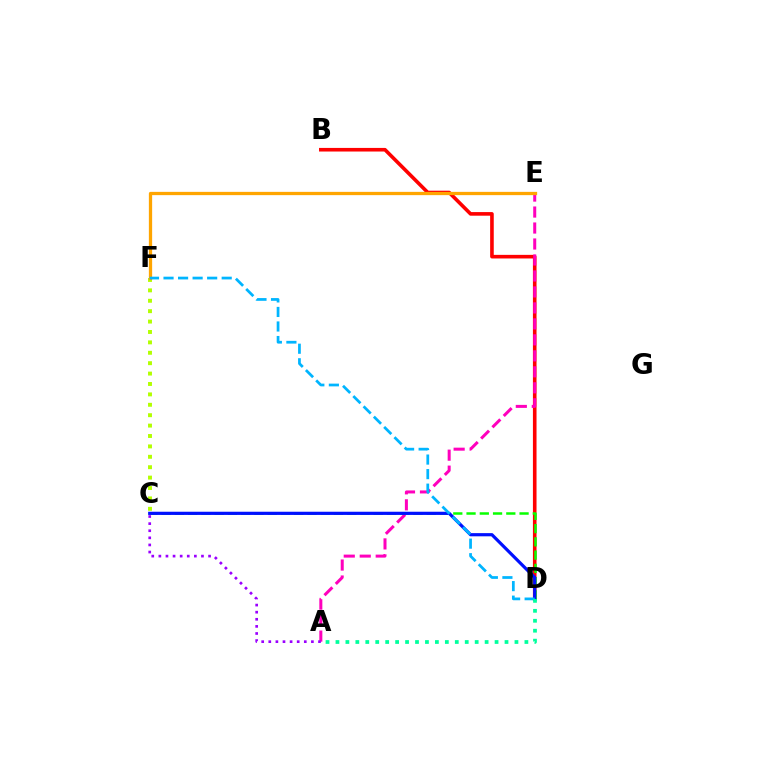{('B', 'D'): [{'color': '#ff0000', 'line_style': 'solid', 'thickness': 2.6}], ('A', 'E'): [{'color': '#ff00bd', 'line_style': 'dashed', 'thickness': 2.17}], ('C', 'F'): [{'color': '#b3ff00', 'line_style': 'dotted', 'thickness': 2.83}], ('C', 'D'): [{'color': '#08ff00', 'line_style': 'dashed', 'thickness': 1.8}, {'color': '#0010ff', 'line_style': 'solid', 'thickness': 2.3}], ('E', 'F'): [{'color': '#ffa500', 'line_style': 'solid', 'thickness': 2.36}], ('A', 'C'): [{'color': '#9b00ff', 'line_style': 'dotted', 'thickness': 1.93}], ('D', 'F'): [{'color': '#00b5ff', 'line_style': 'dashed', 'thickness': 1.98}], ('A', 'D'): [{'color': '#00ff9d', 'line_style': 'dotted', 'thickness': 2.7}]}